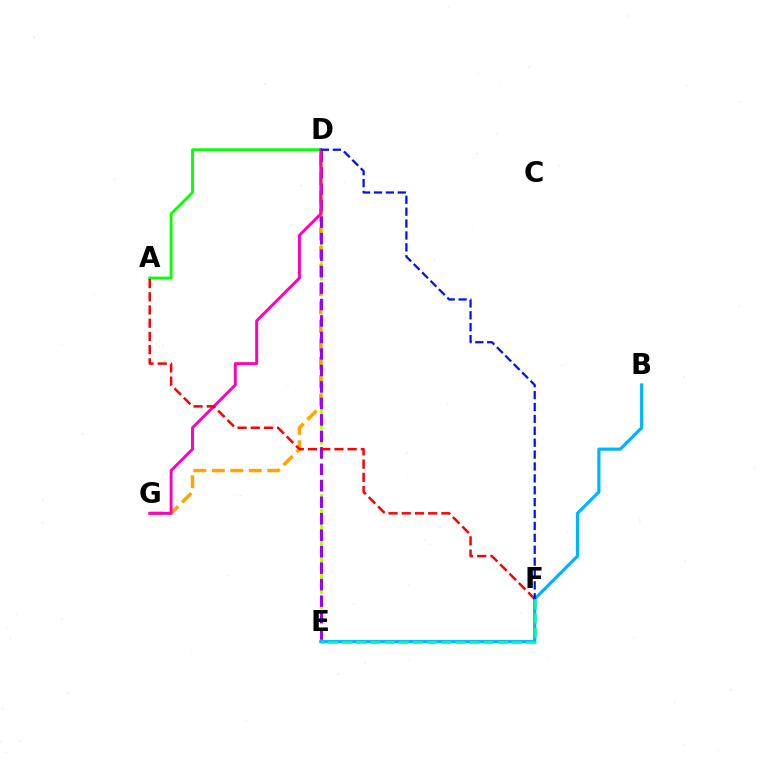{('B', 'E'): [{'color': '#00b5ff', 'line_style': 'solid', 'thickness': 2.31}], ('D', 'E'): [{'color': '#b3ff00', 'line_style': 'dashed', 'thickness': 2.03}, {'color': '#9b00ff', 'line_style': 'dashed', 'thickness': 2.24}], ('D', 'G'): [{'color': '#ffa500', 'line_style': 'dashed', 'thickness': 2.51}, {'color': '#ff00bd', 'line_style': 'solid', 'thickness': 2.12}], ('A', 'D'): [{'color': '#08ff00', 'line_style': 'solid', 'thickness': 2.06}], ('A', 'F'): [{'color': '#ff0000', 'line_style': 'dashed', 'thickness': 1.8}], ('E', 'F'): [{'color': '#00ff9d', 'line_style': 'dashed', 'thickness': 1.92}], ('D', 'F'): [{'color': '#0010ff', 'line_style': 'dashed', 'thickness': 1.62}]}